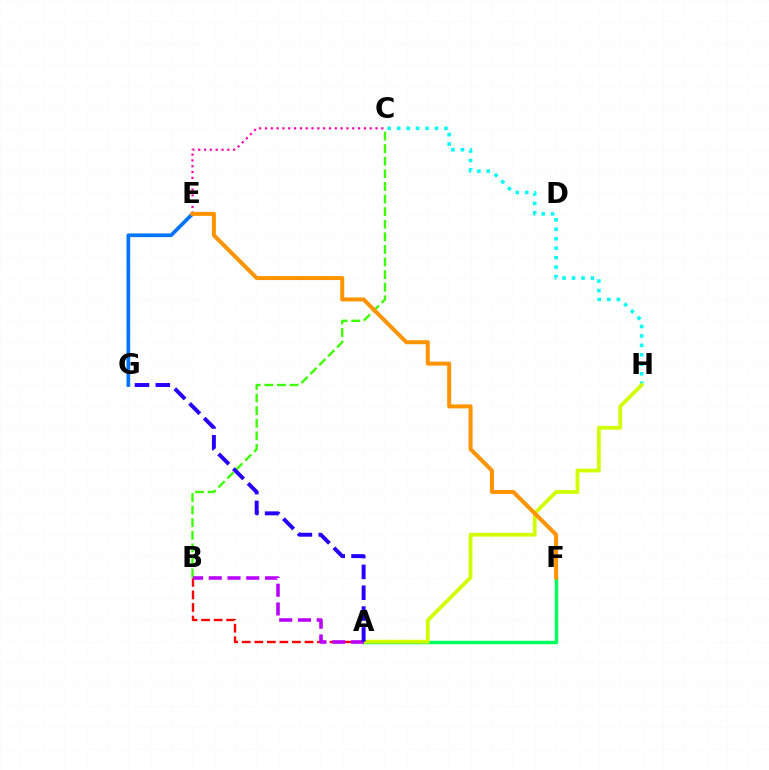{('B', 'C'): [{'color': '#3dff00', 'line_style': 'dashed', 'thickness': 1.71}], ('C', 'E'): [{'color': '#ff00ac', 'line_style': 'dotted', 'thickness': 1.58}], ('C', 'H'): [{'color': '#00fff6', 'line_style': 'dotted', 'thickness': 2.57}], ('A', 'B'): [{'color': '#ff0000', 'line_style': 'dashed', 'thickness': 1.7}, {'color': '#b900ff', 'line_style': 'dashed', 'thickness': 2.55}], ('A', 'F'): [{'color': '#00ff5c', 'line_style': 'solid', 'thickness': 2.48}], ('A', 'H'): [{'color': '#d1ff00', 'line_style': 'solid', 'thickness': 2.71}], ('E', 'G'): [{'color': '#0074ff', 'line_style': 'solid', 'thickness': 2.65}], ('A', 'G'): [{'color': '#2500ff', 'line_style': 'dashed', 'thickness': 2.83}], ('E', 'F'): [{'color': '#ff9400', 'line_style': 'solid', 'thickness': 2.88}]}